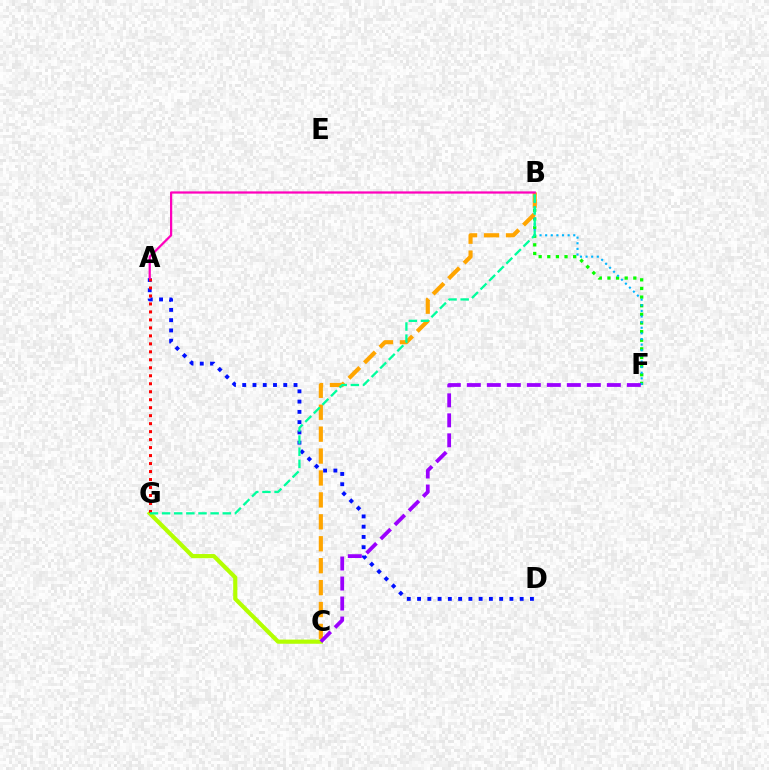{('B', 'F'): [{'color': '#08ff00', 'line_style': 'dotted', 'thickness': 2.34}, {'color': '#00b5ff', 'line_style': 'dotted', 'thickness': 1.53}], ('A', 'D'): [{'color': '#0010ff', 'line_style': 'dotted', 'thickness': 2.79}], ('C', 'G'): [{'color': '#b3ff00', 'line_style': 'solid', 'thickness': 3.0}], ('B', 'C'): [{'color': '#ffa500', 'line_style': 'dashed', 'thickness': 2.98}], ('A', 'G'): [{'color': '#ff0000', 'line_style': 'dotted', 'thickness': 2.17}], ('A', 'B'): [{'color': '#ff00bd', 'line_style': 'solid', 'thickness': 1.61}], ('B', 'G'): [{'color': '#00ff9d', 'line_style': 'dashed', 'thickness': 1.65}], ('C', 'F'): [{'color': '#9b00ff', 'line_style': 'dashed', 'thickness': 2.72}]}